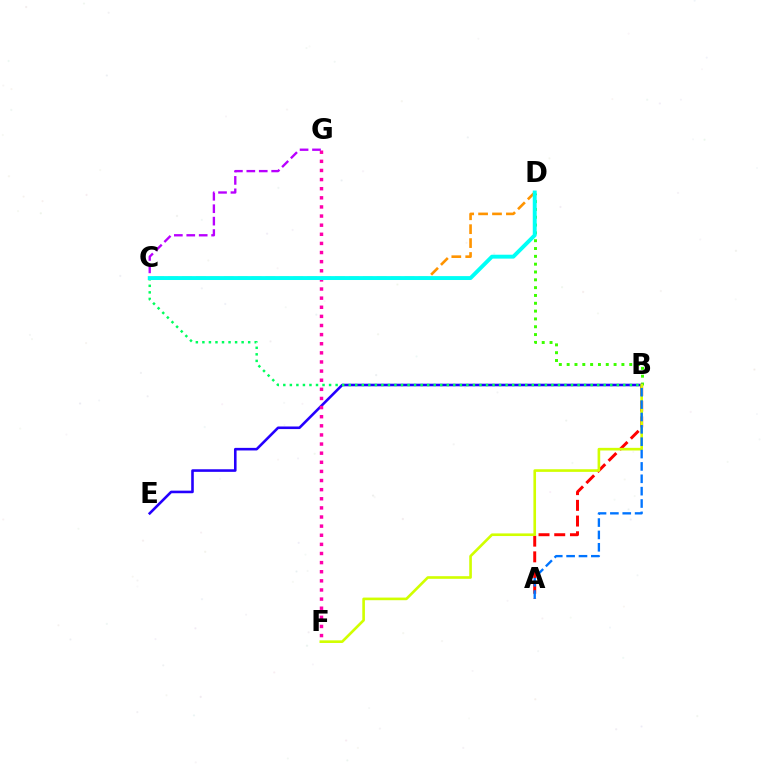{('C', 'D'): [{'color': '#ff9400', 'line_style': 'dashed', 'thickness': 1.89}, {'color': '#00fff6', 'line_style': 'solid', 'thickness': 2.81}], ('A', 'B'): [{'color': '#ff0000', 'line_style': 'dashed', 'thickness': 2.13}, {'color': '#0074ff', 'line_style': 'dashed', 'thickness': 1.68}], ('B', 'D'): [{'color': '#3dff00', 'line_style': 'dotted', 'thickness': 2.13}], ('B', 'E'): [{'color': '#2500ff', 'line_style': 'solid', 'thickness': 1.87}], ('F', 'G'): [{'color': '#ff00ac', 'line_style': 'dotted', 'thickness': 2.48}], ('C', 'G'): [{'color': '#b900ff', 'line_style': 'dashed', 'thickness': 1.69}], ('B', 'F'): [{'color': '#d1ff00', 'line_style': 'solid', 'thickness': 1.9}], ('B', 'C'): [{'color': '#00ff5c', 'line_style': 'dotted', 'thickness': 1.78}]}